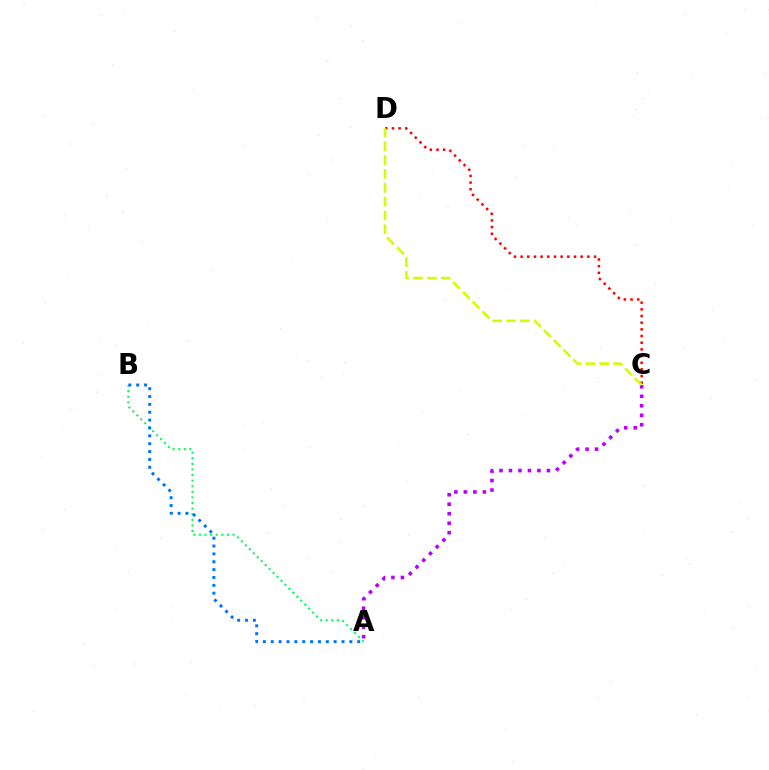{('A', 'B'): [{'color': '#00ff5c', 'line_style': 'dotted', 'thickness': 1.52}, {'color': '#0074ff', 'line_style': 'dotted', 'thickness': 2.14}], ('A', 'C'): [{'color': '#b900ff', 'line_style': 'dotted', 'thickness': 2.58}], ('C', 'D'): [{'color': '#ff0000', 'line_style': 'dotted', 'thickness': 1.81}, {'color': '#d1ff00', 'line_style': 'dashed', 'thickness': 1.88}]}